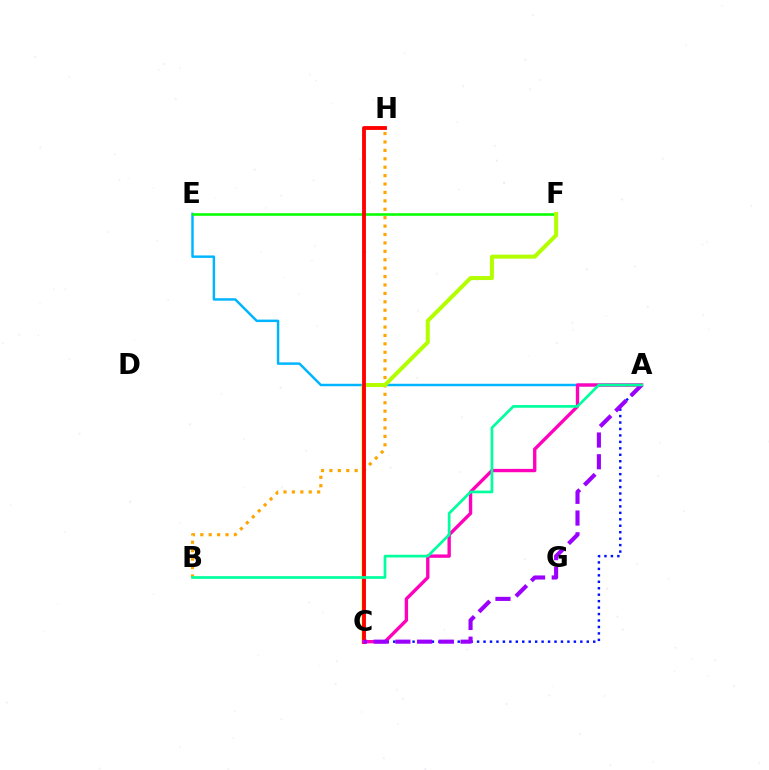{('A', 'E'): [{'color': '#00b5ff', 'line_style': 'solid', 'thickness': 1.77}], ('A', 'C'): [{'color': '#0010ff', 'line_style': 'dotted', 'thickness': 1.75}, {'color': '#ff00bd', 'line_style': 'solid', 'thickness': 2.42}, {'color': '#9b00ff', 'line_style': 'dashed', 'thickness': 2.95}], ('B', 'H'): [{'color': '#ffa500', 'line_style': 'dotted', 'thickness': 2.29}], ('E', 'F'): [{'color': '#08ff00', 'line_style': 'solid', 'thickness': 1.86}], ('C', 'F'): [{'color': '#b3ff00', 'line_style': 'solid', 'thickness': 2.89}], ('C', 'H'): [{'color': '#ff0000', 'line_style': 'solid', 'thickness': 2.77}], ('A', 'B'): [{'color': '#00ff9d', 'line_style': 'solid', 'thickness': 1.95}]}